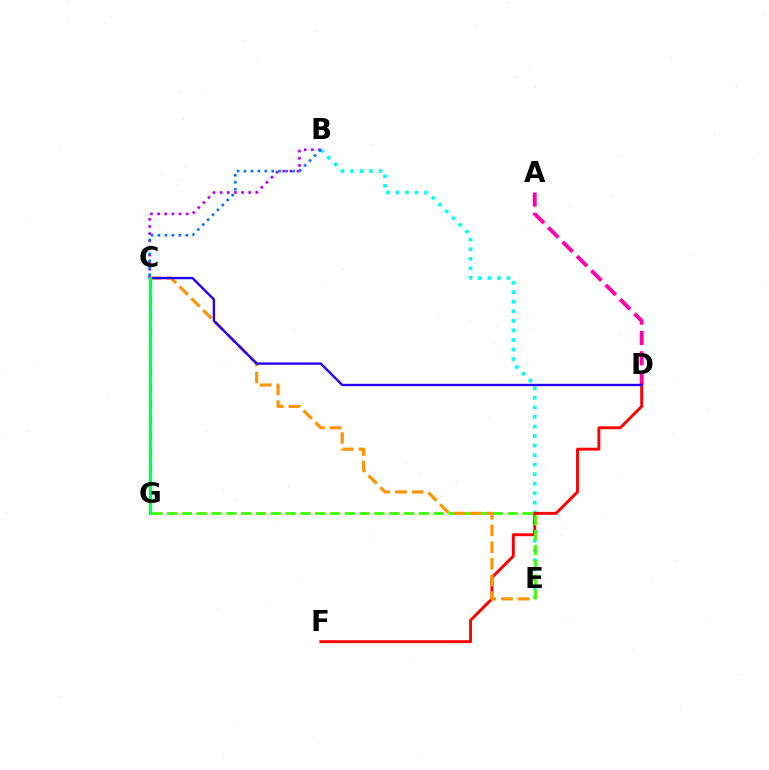{('A', 'D'): [{'color': '#ff00ac', 'line_style': 'dashed', 'thickness': 2.76}], ('B', 'E'): [{'color': '#00fff6', 'line_style': 'dotted', 'thickness': 2.59}], ('B', 'C'): [{'color': '#b900ff', 'line_style': 'dotted', 'thickness': 1.94}, {'color': '#0074ff', 'line_style': 'dotted', 'thickness': 1.89}], ('D', 'F'): [{'color': '#ff0000', 'line_style': 'solid', 'thickness': 2.1}], ('E', 'G'): [{'color': '#3dff00', 'line_style': 'dashed', 'thickness': 2.01}], ('C', 'E'): [{'color': '#ff9400', 'line_style': 'dashed', 'thickness': 2.27}], ('C', 'D'): [{'color': '#2500ff', 'line_style': 'solid', 'thickness': 1.7}], ('C', 'G'): [{'color': '#d1ff00', 'line_style': 'dashed', 'thickness': 2.29}, {'color': '#00ff5c', 'line_style': 'solid', 'thickness': 2.34}]}